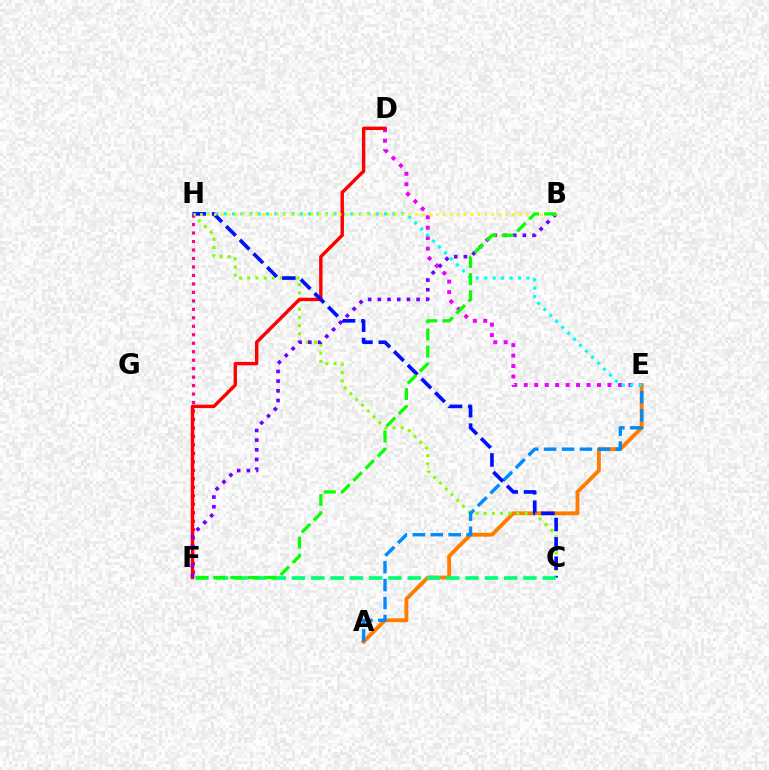{('D', 'E'): [{'color': '#ee00ff', 'line_style': 'dotted', 'thickness': 2.84}], ('A', 'E'): [{'color': '#ff7c00', 'line_style': 'solid', 'thickness': 2.78}, {'color': '#008cff', 'line_style': 'dashed', 'thickness': 2.44}], ('C', 'H'): [{'color': '#84ff00', 'line_style': 'dotted', 'thickness': 2.22}, {'color': '#0010ff', 'line_style': 'dashed', 'thickness': 2.63}], ('F', 'H'): [{'color': '#ff0094', 'line_style': 'dotted', 'thickness': 2.3}], ('E', 'H'): [{'color': '#00fff6', 'line_style': 'dotted', 'thickness': 2.29}], ('D', 'F'): [{'color': '#ff0000', 'line_style': 'solid', 'thickness': 2.46}], ('C', 'F'): [{'color': '#00ff74', 'line_style': 'dashed', 'thickness': 2.62}], ('B', 'F'): [{'color': '#7200ff', 'line_style': 'dotted', 'thickness': 2.63}, {'color': '#08ff00', 'line_style': 'dashed', 'thickness': 2.32}], ('B', 'H'): [{'color': '#fcf500', 'line_style': 'dotted', 'thickness': 1.88}]}